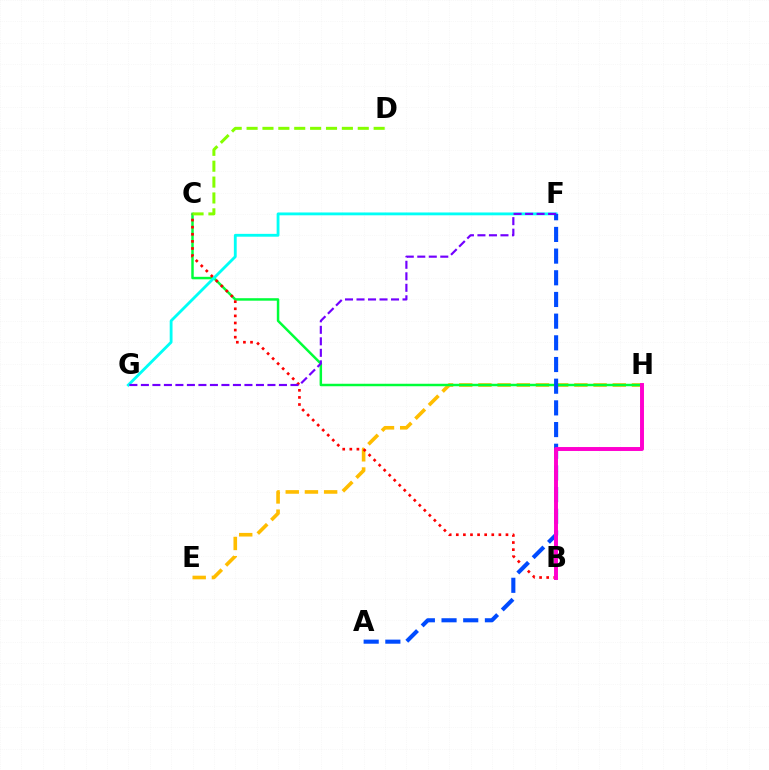{('E', 'H'): [{'color': '#ffbd00', 'line_style': 'dashed', 'thickness': 2.61}], ('C', 'H'): [{'color': '#00ff39', 'line_style': 'solid', 'thickness': 1.78}], ('F', 'G'): [{'color': '#00fff6', 'line_style': 'solid', 'thickness': 2.04}, {'color': '#7200ff', 'line_style': 'dashed', 'thickness': 1.56}], ('B', 'C'): [{'color': '#ff0000', 'line_style': 'dotted', 'thickness': 1.93}], ('A', 'F'): [{'color': '#004bff', 'line_style': 'dashed', 'thickness': 2.95}], ('B', 'H'): [{'color': '#ff00cf', 'line_style': 'solid', 'thickness': 2.84}], ('C', 'D'): [{'color': '#84ff00', 'line_style': 'dashed', 'thickness': 2.16}]}